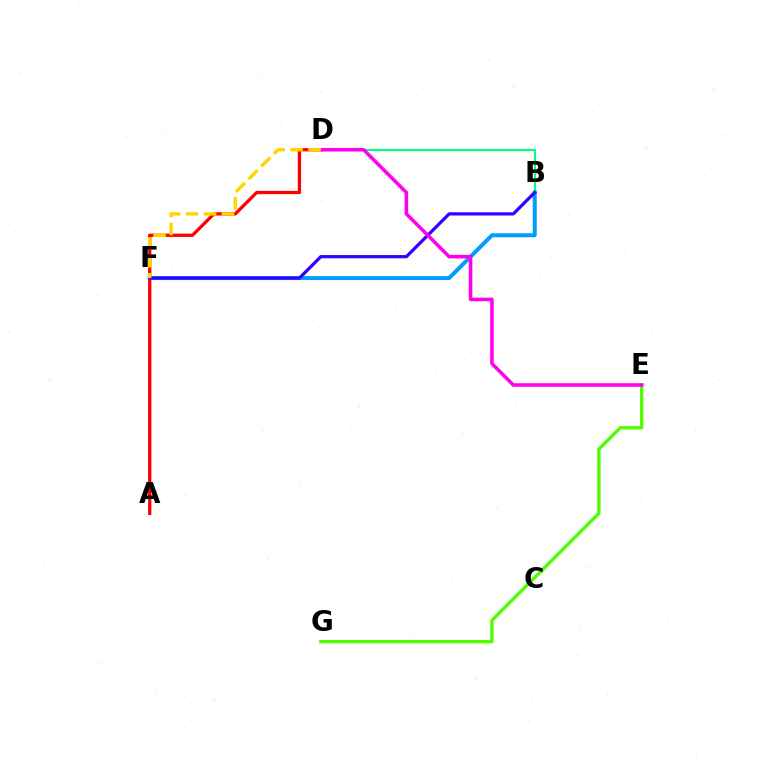{('E', 'G'): [{'color': '#4fff00', 'line_style': 'solid', 'thickness': 2.42}], ('A', 'D'): [{'color': '#ff0000', 'line_style': 'solid', 'thickness': 2.37}], ('B', 'F'): [{'color': '#009eff', 'line_style': 'solid', 'thickness': 2.87}, {'color': '#3700ff', 'line_style': 'solid', 'thickness': 2.33}], ('B', 'D'): [{'color': '#00ff86', 'line_style': 'solid', 'thickness': 1.57}], ('D', 'E'): [{'color': '#ff00ed', 'line_style': 'solid', 'thickness': 2.57}], ('D', 'F'): [{'color': '#ffd500', 'line_style': 'dashed', 'thickness': 2.44}]}